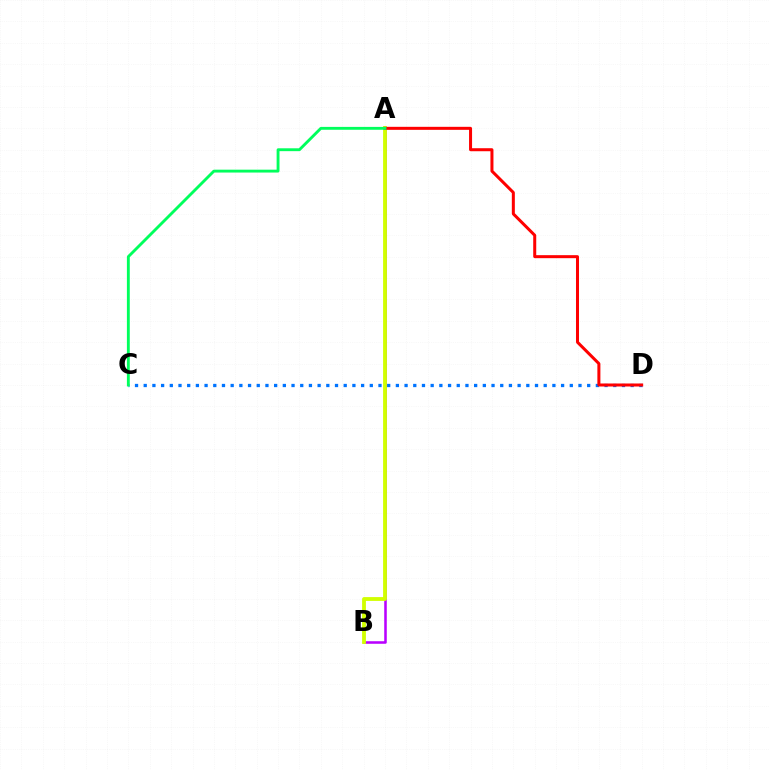{('A', 'B'): [{'color': '#b900ff', 'line_style': 'solid', 'thickness': 1.84}, {'color': '#d1ff00', 'line_style': 'solid', 'thickness': 2.75}], ('C', 'D'): [{'color': '#0074ff', 'line_style': 'dotted', 'thickness': 2.36}], ('A', 'D'): [{'color': '#ff0000', 'line_style': 'solid', 'thickness': 2.17}], ('A', 'C'): [{'color': '#00ff5c', 'line_style': 'solid', 'thickness': 2.07}]}